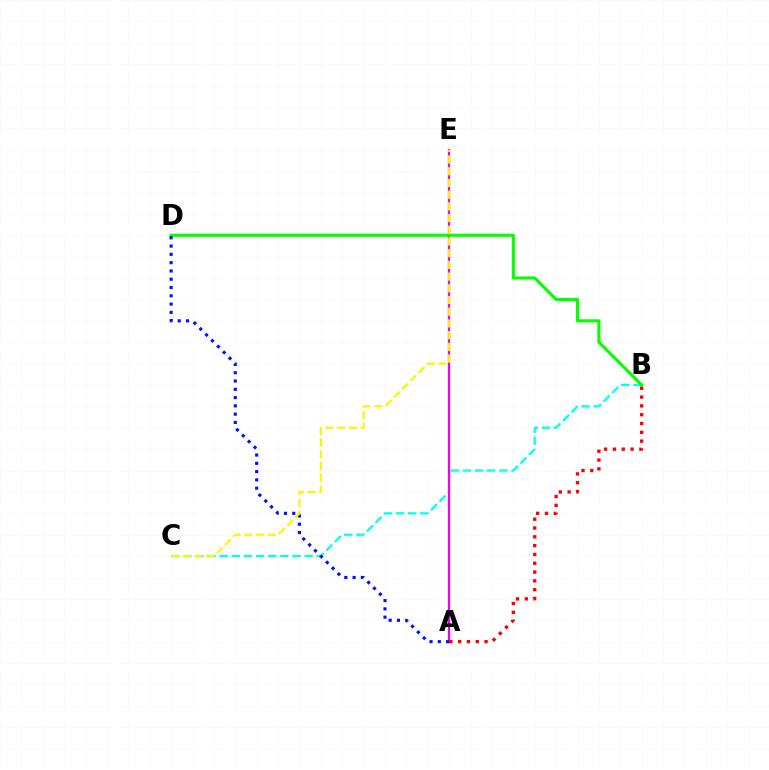{('B', 'C'): [{'color': '#00fff6', 'line_style': 'dashed', 'thickness': 1.65}], ('A', 'E'): [{'color': '#ee00ff', 'line_style': 'solid', 'thickness': 1.64}], ('B', 'D'): [{'color': '#08ff00', 'line_style': 'solid', 'thickness': 2.24}], ('A', 'D'): [{'color': '#0010ff', 'line_style': 'dotted', 'thickness': 2.25}], ('A', 'B'): [{'color': '#ff0000', 'line_style': 'dotted', 'thickness': 2.39}], ('C', 'E'): [{'color': '#fcf500', 'line_style': 'dashed', 'thickness': 1.59}]}